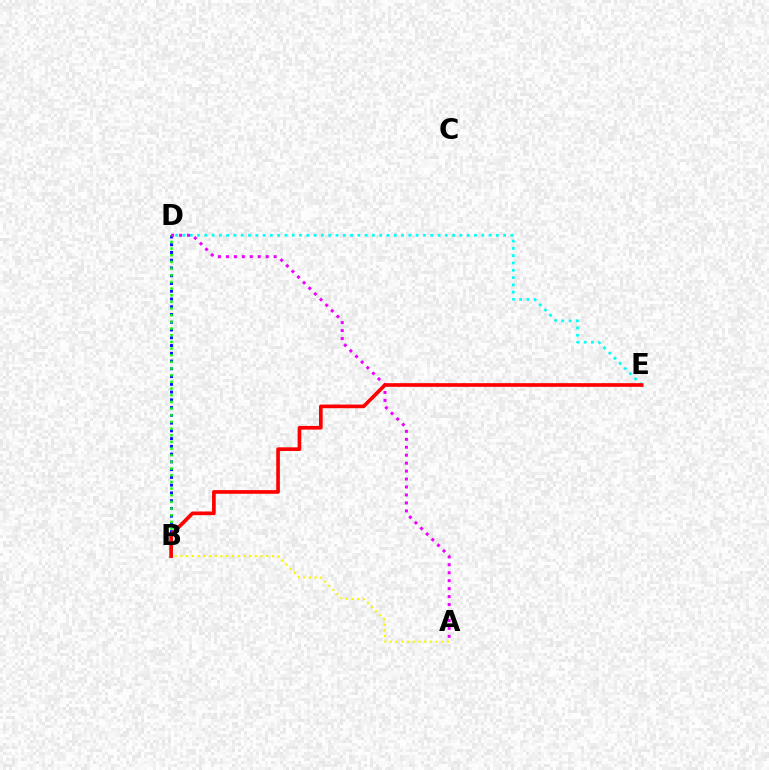{('B', 'D'): [{'color': '#0010ff', 'line_style': 'dotted', 'thickness': 2.11}, {'color': '#08ff00', 'line_style': 'dotted', 'thickness': 1.81}], ('D', 'E'): [{'color': '#00fff6', 'line_style': 'dotted', 'thickness': 1.98}], ('A', 'D'): [{'color': '#ee00ff', 'line_style': 'dotted', 'thickness': 2.16}], ('B', 'E'): [{'color': '#ff0000', 'line_style': 'solid', 'thickness': 2.64}], ('A', 'B'): [{'color': '#fcf500', 'line_style': 'dotted', 'thickness': 1.55}]}